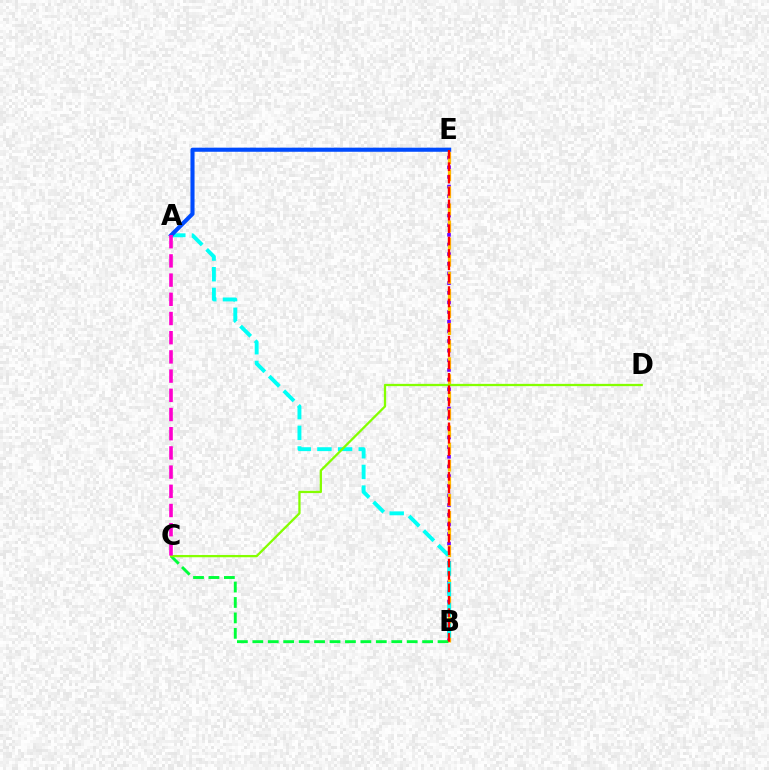{('B', 'E'): [{'color': '#7200ff', 'line_style': 'dotted', 'thickness': 2.62}, {'color': '#ffbd00', 'line_style': 'dashed', 'thickness': 2.32}, {'color': '#ff0000', 'line_style': 'dashed', 'thickness': 1.68}], ('B', 'C'): [{'color': '#00ff39', 'line_style': 'dashed', 'thickness': 2.1}], ('A', 'B'): [{'color': '#00fff6', 'line_style': 'dashed', 'thickness': 2.81}], ('C', 'D'): [{'color': '#84ff00', 'line_style': 'solid', 'thickness': 1.64}], ('A', 'E'): [{'color': '#004bff', 'line_style': 'solid', 'thickness': 2.94}], ('A', 'C'): [{'color': '#ff00cf', 'line_style': 'dashed', 'thickness': 2.61}]}